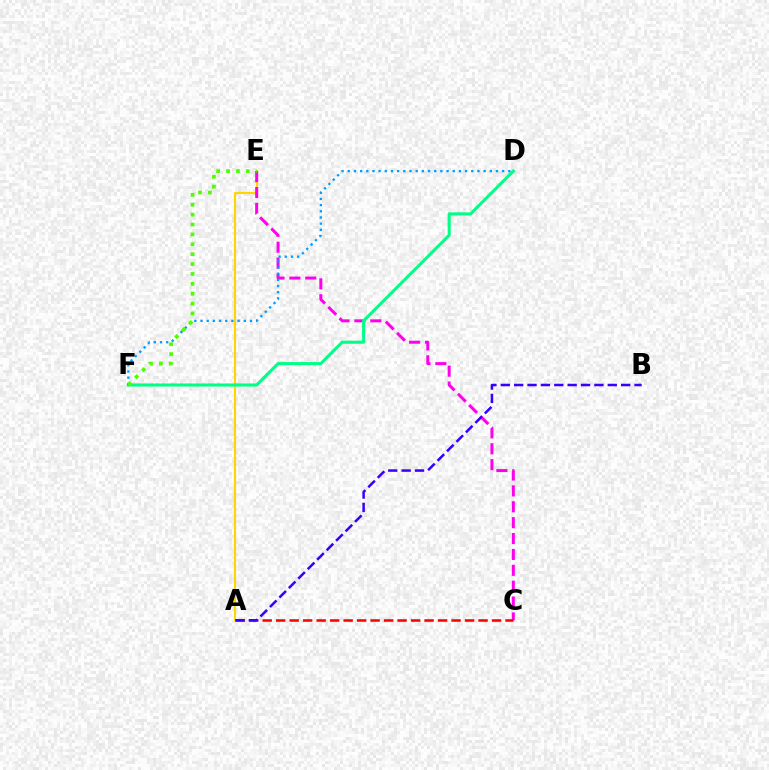{('A', 'E'): [{'color': '#ffd500', 'line_style': 'solid', 'thickness': 1.52}], ('C', 'E'): [{'color': '#ff00ed', 'line_style': 'dashed', 'thickness': 2.16}], ('D', 'F'): [{'color': '#00ff86', 'line_style': 'solid', 'thickness': 2.22}, {'color': '#009eff', 'line_style': 'dotted', 'thickness': 1.68}], ('E', 'F'): [{'color': '#4fff00', 'line_style': 'dotted', 'thickness': 2.69}], ('A', 'C'): [{'color': '#ff0000', 'line_style': 'dashed', 'thickness': 1.83}], ('A', 'B'): [{'color': '#3700ff', 'line_style': 'dashed', 'thickness': 1.82}]}